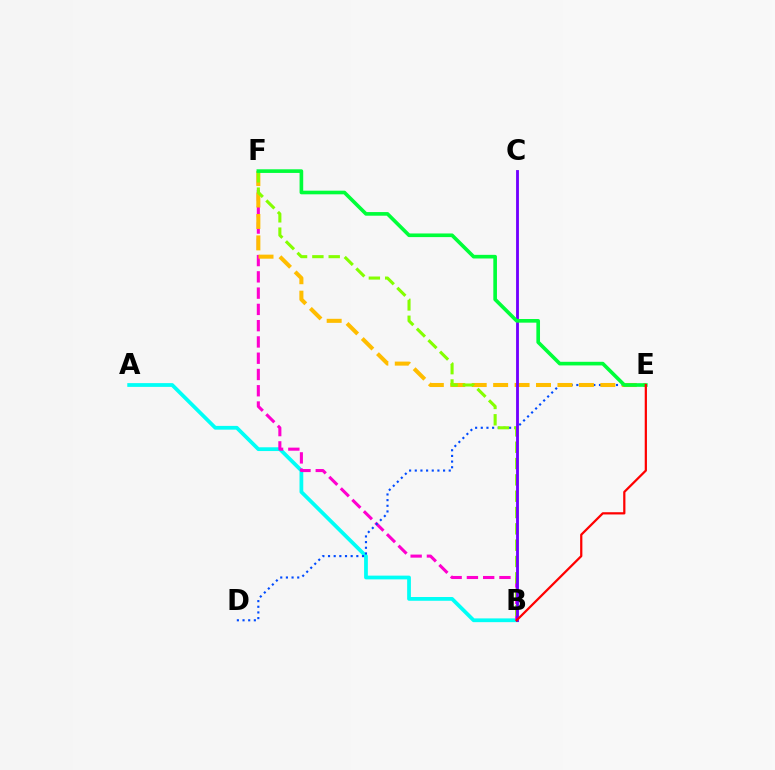{('A', 'B'): [{'color': '#00fff6', 'line_style': 'solid', 'thickness': 2.71}], ('B', 'F'): [{'color': '#ff00cf', 'line_style': 'dashed', 'thickness': 2.21}, {'color': '#84ff00', 'line_style': 'dashed', 'thickness': 2.22}], ('D', 'E'): [{'color': '#004bff', 'line_style': 'dotted', 'thickness': 1.54}], ('E', 'F'): [{'color': '#ffbd00', 'line_style': 'dashed', 'thickness': 2.91}, {'color': '#00ff39', 'line_style': 'solid', 'thickness': 2.62}], ('B', 'C'): [{'color': '#7200ff', 'line_style': 'solid', 'thickness': 2.05}], ('B', 'E'): [{'color': '#ff0000', 'line_style': 'solid', 'thickness': 1.61}]}